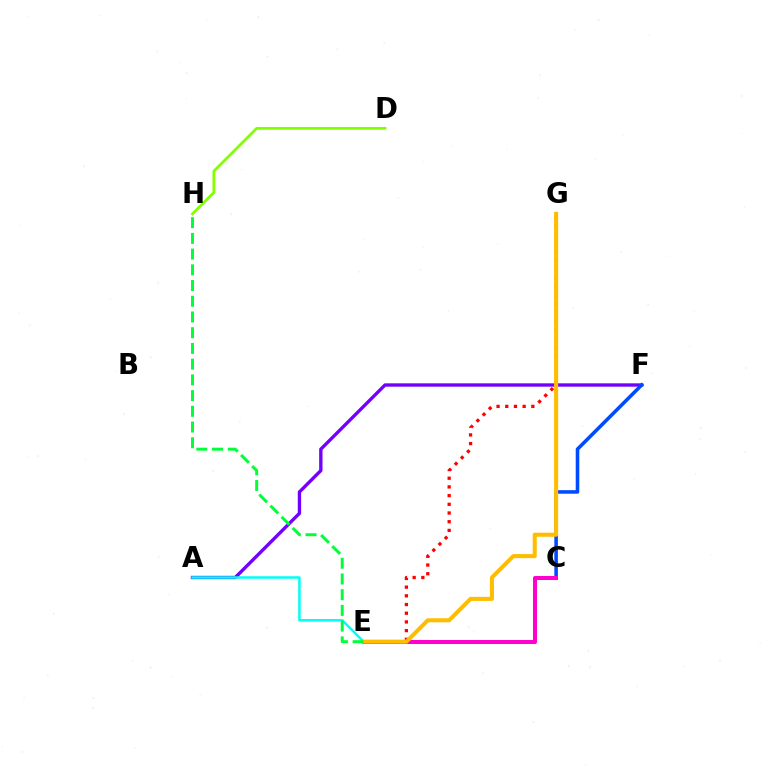{('A', 'F'): [{'color': '#7200ff', 'line_style': 'solid', 'thickness': 2.41}], ('D', 'H'): [{'color': '#84ff00', 'line_style': 'solid', 'thickness': 2.01}], ('A', 'E'): [{'color': '#00fff6', 'line_style': 'solid', 'thickness': 1.81}], ('C', 'F'): [{'color': '#004bff', 'line_style': 'solid', 'thickness': 2.57}], ('C', 'E'): [{'color': '#ff00cf', 'line_style': 'solid', 'thickness': 2.89}], ('E', 'G'): [{'color': '#ff0000', 'line_style': 'dotted', 'thickness': 2.36}, {'color': '#ffbd00', 'line_style': 'solid', 'thickness': 2.93}], ('E', 'H'): [{'color': '#00ff39', 'line_style': 'dashed', 'thickness': 2.14}]}